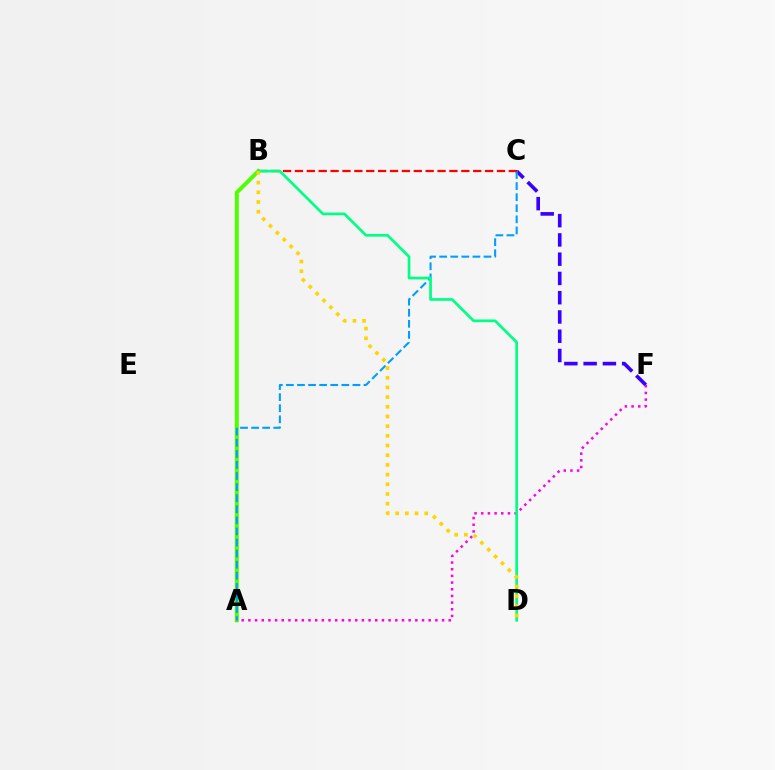{('A', 'B'): [{'color': '#4fff00', 'line_style': 'solid', 'thickness': 2.88}], ('C', 'F'): [{'color': '#3700ff', 'line_style': 'dashed', 'thickness': 2.62}], ('A', 'F'): [{'color': '#ff00ed', 'line_style': 'dotted', 'thickness': 1.81}], ('A', 'C'): [{'color': '#009eff', 'line_style': 'dashed', 'thickness': 1.51}], ('B', 'C'): [{'color': '#ff0000', 'line_style': 'dashed', 'thickness': 1.61}], ('B', 'D'): [{'color': '#00ff86', 'line_style': 'solid', 'thickness': 1.95}, {'color': '#ffd500', 'line_style': 'dotted', 'thickness': 2.63}]}